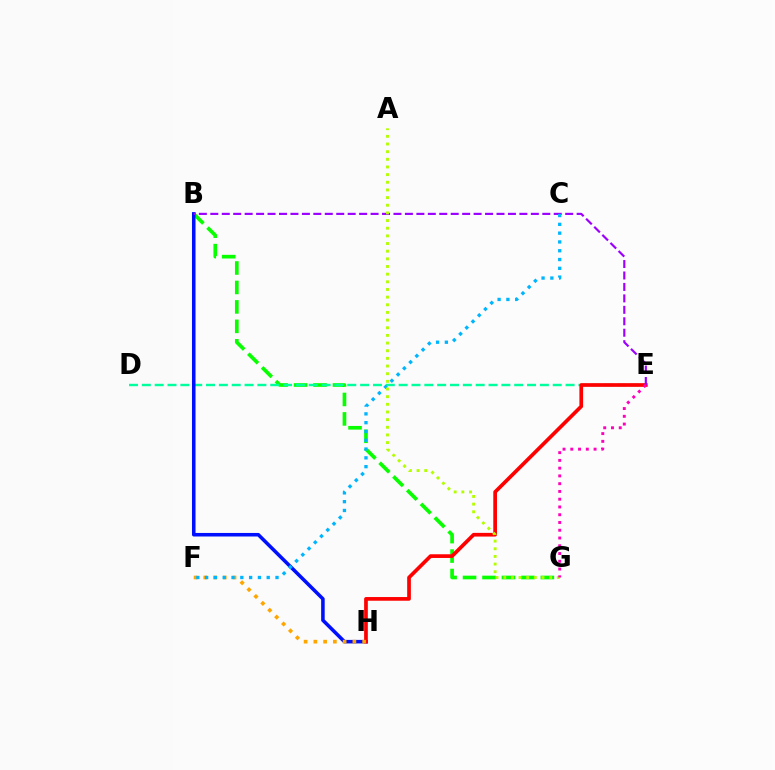{('B', 'G'): [{'color': '#08ff00', 'line_style': 'dashed', 'thickness': 2.64}], ('D', 'E'): [{'color': '#00ff9d', 'line_style': 'dashed', 'thickness': 1.74}], ('B', 'H'): [{'color': '#0010ff', 'line_style': 'solid', 'thickness': 2.55}], ('E', 'H'): [{'color': '#ff0000', 'line_style': 'solid', 'thickness': 2.66}], ('B', 'E'): [{'color': '#9b00ff', 'line_style': 'dashed', 'thickness': 1.56}], ('F', 'H'): [{'color': '#ffa500', 'line_style': 'dotted', 'thickness': 2.65}], ('C', 'F'): [{'color': '#00b5ff', 'line_style': 'dotted', 'thickness': 2.39}], ('A', 'G'): [{'color': '#b3ff00', 'line_style': 'dotted', 'thickness': 2.08}], ('E', 'G'): [{'color': '#ff00bd', 'line_style': 'dotted', 'thickness': 2.11}]}